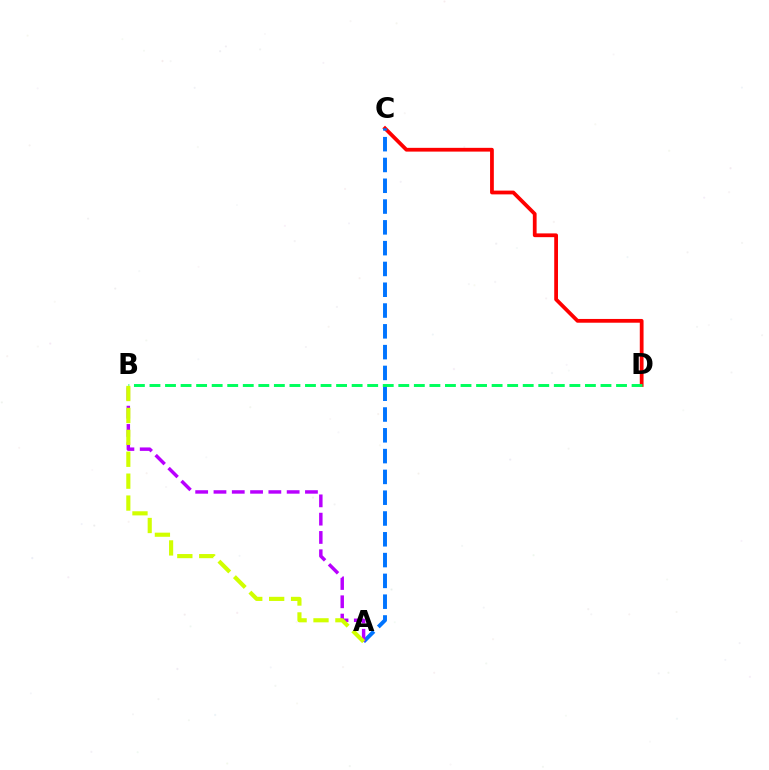{('C', 'D'): [{'color': '#ff0000', 'line_style': 'solid', 'thickness': 2.71}], ('A', 'C'): [{'color': '#0074ff', 'line_style': 'dashed', 'thickness': 2.83}], ('B', 'D'): [{'color': '#00ff5c', 'line_style': 'dashed', 'thickness': 2.11}], ('A', 'B'): [{'color': '#b900ff', 'line_style': 'dashed', 'thickness': 2.49}, {'color': '#d1ff00', 'line_style': 'dashed', 'thickness': 2.98}]}